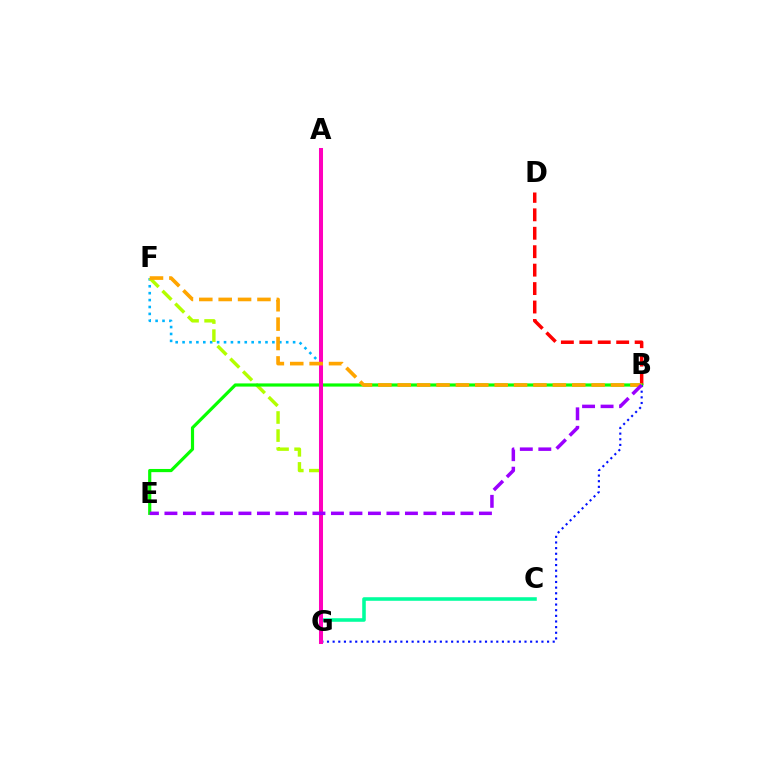{('F', 'G'): [{'color': '#00b5ff', 'line_style': 'dotted', 'thickness': 1.88}, {'color': '#b3ff00', 'line_style': 'dashed', 'thickness': 2.46}], ('B', 'D'): [{'color': '#ff0000', 'line_style': 'dashed', 'thickness': 2.51}], ('B', 'E'): [{'color': '#08ff00', 'line_style': 'solid', 'thickness': 2.29}, {'color': '#9b00ff', 'line_style': 'dashed', 'thickness': 2.51}], ('B', 'G'): [{'color': '#0010ff', 'line_style': 'dotted', 'thickness': 1.53}], ('C', 'G'): [{'color': '#00ff9d', 'line_style': 'solid', 'thickness': 2.57}], ('A', 'G'): [{'color': '#ff00bd', 'line_style': 'solid', 'thickness': 2.9}], ('B', 'F'): [{'color': '#ffa500', 'line_style': 'dashed', 'thickness': 2.63}]}